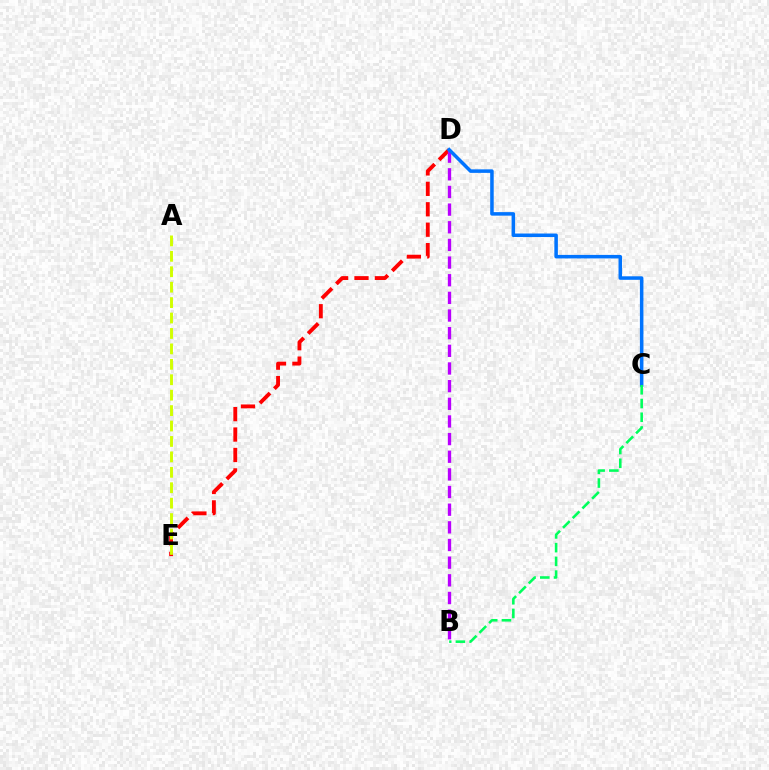{('D', 'E'): [{'color': '#ff0000', 'line_style': 'dashed', 'thickness': 2.77}], ('A', 'E'): [{'color': '#d1ff00', 'line_style': 'dashed', 'thickness': 2.1}], ('B', 'D'): [{'color': '#b900ff', 'line_style': 'dashed', 'thickness': 2.4}], ('C', 'D'): [{'color': '#0074ff', 'line_style': 'solid', 'thickness': 2.53}], ('B', 'C'): [{'color': '#00ff5c', 'line_style': 'dashed', 'thickness': 1.86}]}